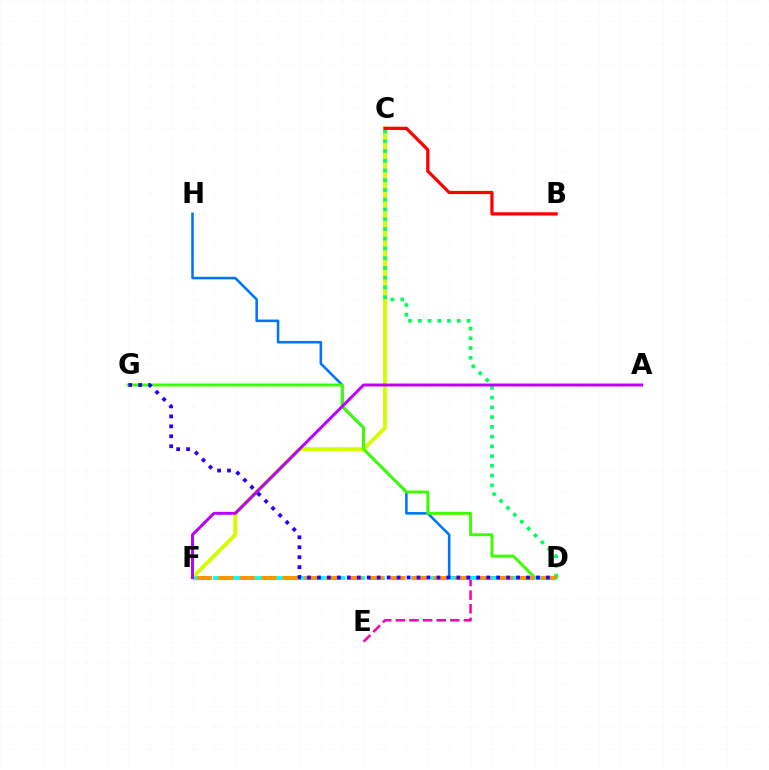{('D', 'H'): [{'color': '#0074ff', 'line_style': 'solid', 'thickness': 1.85}], ('D', 'E'): [{'color': '#ff00ac', 'line_style': 'dashed', 'thickness': 1.85}], ('C', 'F'): [{'color': '#d1ff00', 'line_style': 'solid', 'thickness': 2.79}], ('C', 'D'): [{'color': '#00ff5c', 'line_style': 'dotted', 'thickness': 2.65}], ('B', 'C'): [{'color': '#ff0000', 'line_style': 'solid', 'thickness': 2.34}], ('D', 'G'): [{'color': '#3dff00', 'line_style': 'solid', 'thickness': 2.1}, {'color': '#2500ff', 'line_style': 'dotted', 'thickness': 2.71}], ('D', 'F'): [{'color': '#00fff6', 'line_style': 'dashed', 'thickness': 2.69}, {'color': '#ff9400', 'line_style': 'dashed', 'thickness': 2.92}], ('A', 'F'): [{'color': '#b900ff', 'line_style': 'solid', 'thickness': 2.13}]}